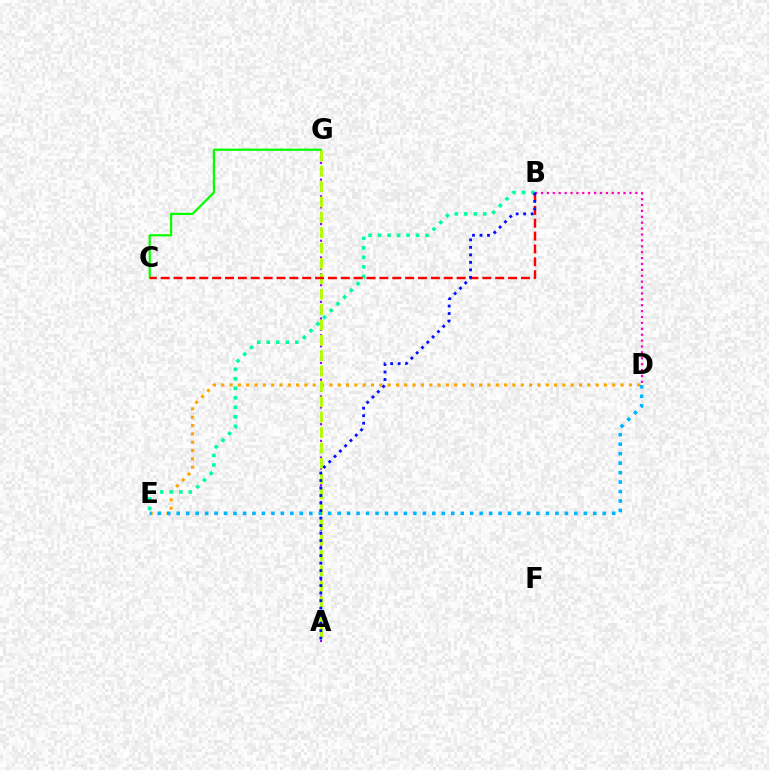{('D', 'E'): [{'color': '#ffa500', 'line_style': 'dotted', 'thickness': 2.26}, {'color': '#00b5ff', 'line_style': 'dotted', 'thickness': 2.57}], ('C', 'G'): [{'color': '#08ff00', 'line_style': 'solid', 'thickness': 1.6}], ('A', 'G'): [{'color': '#9b00ff', 'line_style': 'dotted', 'thickness': 1.51}, {'color': '#b3ff00', 'line_style': 'dashed', 'thickness': 2.09}], ('B', 'E'): [{'color': '#00ff9d', 'line_style': 'dotted', 'thickness': 2.58}], ('B', 'C'): [{'color': '#ff0000', 'line_style': 'dashed', 'thickness': 1.75}], ('B', 'D'): [{'color': '#ff00bd', 'line_style': 'dotted', 'thickness': 1.6}], ('A', 'B'): [{'color': '#0010ff', 'line_style': 'dotted', 'thickness': 2.04}]}